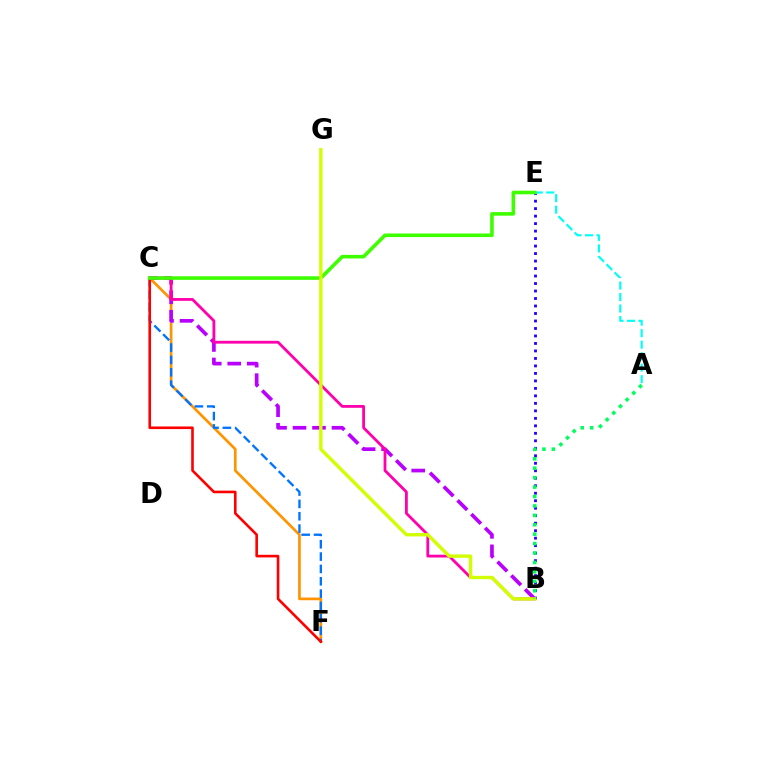{('C', 'F'): [{'color': '#ff9400', 'line_style': 'solid', 'thickness': 1.94}, {'color': '#0074ff', 'line_style': 'dashed', 'thickness': 1.68}, {'color': '#ff0000', 'line_style': 'solid', 'thickness': 1.88}], ('B', 'E'): [{'color': '#2500ff', 'line_style': 'dotted', 'thickness': 2.03}], ('B', 'C'): [{'color': '#b900ff', 'line_style': 'dashed', 'thickness': 2.65}, {'color': '#ff00ac', 'line_style': 'solid', 'thickness': 2.02}], ('A', 'E'): [{'color': '#00fff6', 'line_style': 'dashed', 'thickness': 1.56}], ('C', 'E'): [{'color': '#3dff00', 'line_style': 'solid', 'thickness': 2.59}], ('B', 'G'): [{'color': '#d1ff00', 'line_style': 'solid', 'thickness': 2.43}], ('A', 'B'): [{'color': '#00ff5c', 'line_style': 'dotted', 'thickness': 2.56}]}